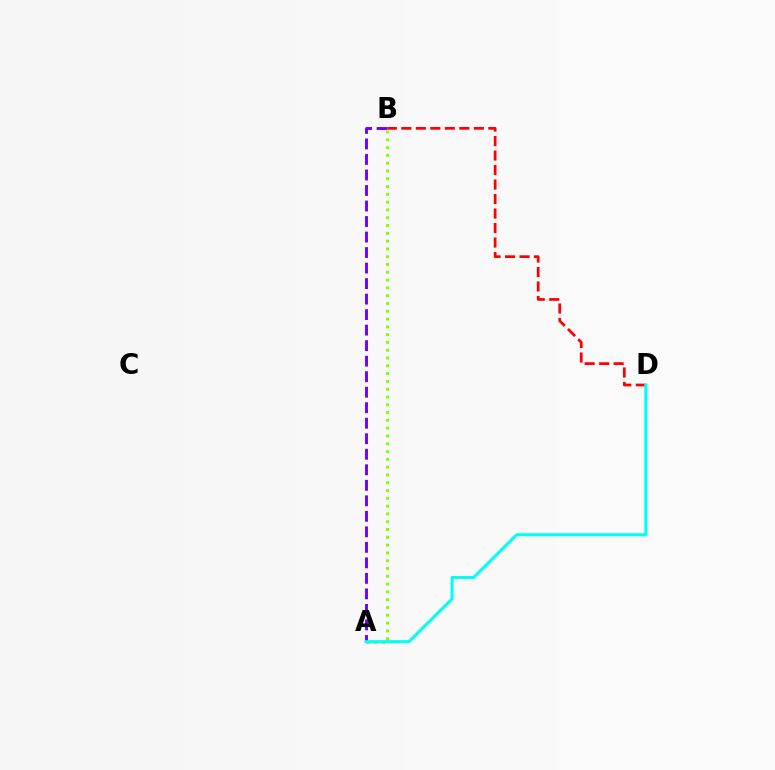{('A', 'B'): [{'color': '#84ff00', 'line_style': 'dotted', 'thickness': 2.12}, {'color': '#7200ff', 'line_style': 'dashed', 'thickness': 2.11}], ('B', 'D'): [{'color': '#ff0000', 'line_style': 'dashed', 'thickness': 1.97}], ('A', 'D'): [{'color': '#00fff6', 'line_style': 'solid', 'thickness': 2.19}]}